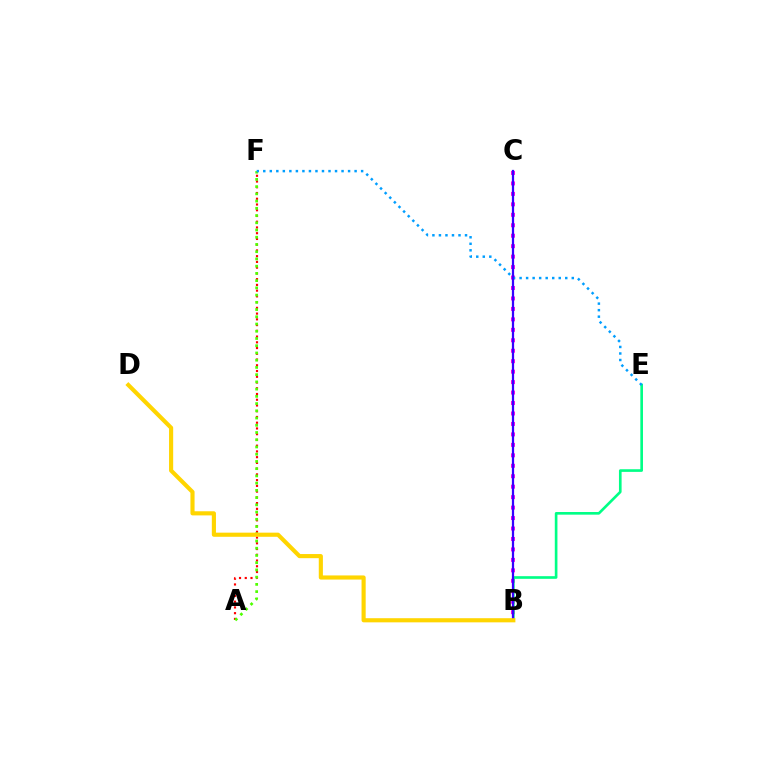{('B', 'C'): [{'color': '#ff00ed', 'line_style': 'dotted', 'thickness': 2.84}, {'color': '#3700ff', 'line_style': 'solid', 'thickness': 1.62}], ('A', 'F'): [{'color': '#ff0000', 'line_style': 'dotted', 'thickness': 1.56}, {'color': '#4fff00', 'line_style': 'dotted', 'thickness': 1.96}], ('B', 'E'): [{'color': '#00ff86', 'line_style': 'solid', 'thickness': 1.91}], ('E', 'F'): [{'color': '#009eff', 'line_style': 'dotted', 'thickness': 1.77}], ('B', 'D'): [{'color': '#ffd500', 'line_style': 'solid', 'thickness': 2.97}]}